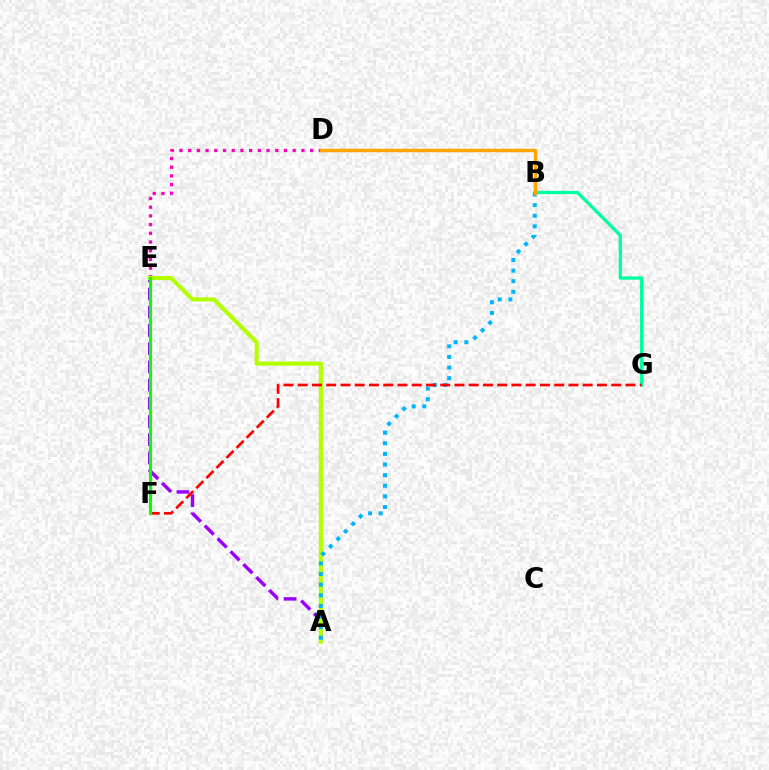{('A', 'E'): [{'color': '#9b00ff', 'line_style': 'dashed', 'thickness': 2.47}, {'color': '#b3ff00', 'line_style': 'solid', 'thickness': 2.95}], ('B', 'G'): [{'color': '#00ff9d', 'line_style': 'solid', 'thickness': 2.37}], ('D', 'E'): [{'color': '#ff00bd', 'line_style': 'dotted', 'thickness': 2.37}], ('E', 'F'): [{'color': '#0010ff', 'line_style': 'solid', 'thickness': 2.13}, {'color': '#08ff00', 'line_style': 'solid', 'thickness': 2.25}], ('A', 'B'): [{'color': '#00b5ff', 'line_style': 'dotted', 'thickness': 2.88}], ('F', 'G'): [{'color': '#ff0000', 'line_style': 'dashed', 'thickness': 1.94}], ('B', 'D'): [{'color': '#ffa500', 'line_style': 'solid', 'thickness': 2.48}]}